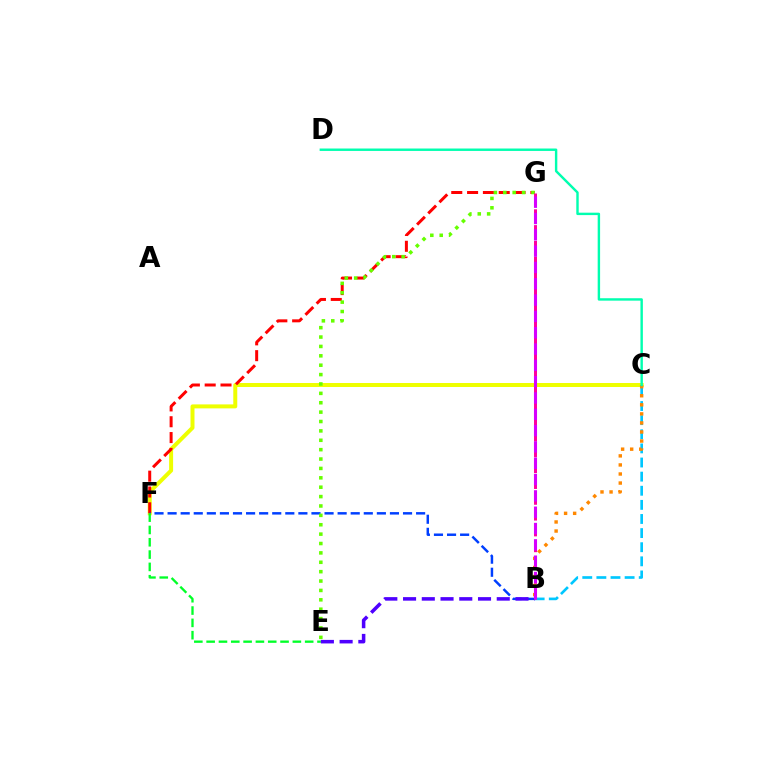{('C', 'F'): [{'color': '#eeff00', 'line_style': 'solid', 'thickness': 2.87}], ('F', 'G'): [{'color': '#ff0000', 'line_style': 'dashed', 'thickness': 2.15}], ('B', 'C'): [{'color': '#00c7ff', 'line_style': 'dashed', 'thickness': 1.92}, {'color': '#ff8800', 'line_style': 'dotted', 'thickness': 2.46}], ('B', 'F'): [{'color': '#003fff', 'line_style': 'dashed', 'thickness': 1.78}], ('E', 'G'): [{'color': '#66ff00', 'line_style': 'dotted', 'thickness': 2.55}], ('B', 'G'): [{'color': '#ff00a0', 'line_style': 'dashed', 'thickness': 2.15}, {'color': '#d600ff', 'line_style': 'dashed', 'thickness': 2.22}], ('E', 'F'): [{'color': '#00ff27', 'line_style': 'dashed', 'thickness': 1.67}], ('C', 'D'): [{'color': '#00ffaf', 'line_style': 'solid', 'thickness': 1.74}], ('B', 'E'): [{'color': '#4f00ff', 'line_style': 'dashed', 'thickness': 2.55}]}